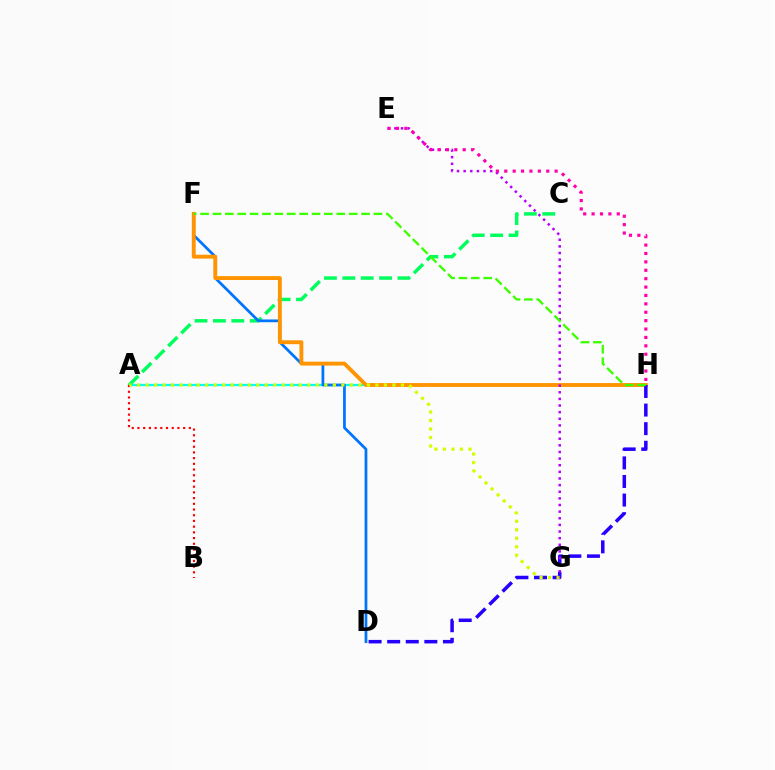{('A', 'H'): [{'color': '#00fff6', 'line_style': 'solid', 'thickness': 1.65}], ('A', 'B'): [{'color': '#ff0000', 'line_style': 'dotted', 'thickness': 1.55}], ('A', 'C'): [{'color': '#00ff5c', 'line_style': 'dashed', 'thickness': 2.5}], ('D', 'F'): [{'color': '#0074ff', 'line_style': 'solid', 'thickness': 1.98}], ('F', 'H'): [{'color': '#ff9400', 'line_style': 'solid', 'thickness': 2.79}, {'color': '#3dff00', 'line_style': 'dashed', 'thickness': 1.68}], ('D', 'H'): [{'color': '#2500ff', 'line_style': 'dashed', 'thickness': 2.52}], ('A', 'G'): [{'color': '#d1ff00', 'line_style': 'dotted', 'thickness': 2.31}], ('E', 'G'): [{'color': '#b900ff', 'line_style': 'dotted', 'thickness': 1.8}], ('E', 'H'): [{'color': '#ff00ac', 'line_style': 'dotted', 'thickness': 2.28}]}